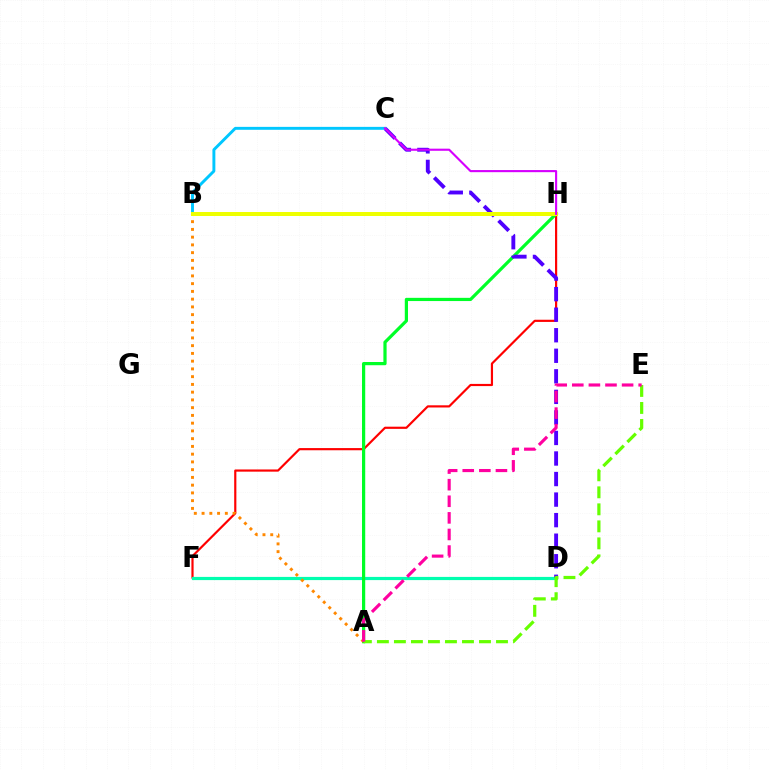{('B', 'H'): [{'color': '#003fff', 'line_style': 'dashed', 'thickness': 2.59}, {'color': '#eeff00', 'line_style': 'solid', 'thickness': 2.88}], ('F', 'H'): [{'color': '#ff0000', 'line_style': 'solid', 'thickness': 1.57}], ('D', 'F'): [{'color': '#00ffaf', 'line_style': 'solid', 'thickness': 2.3}], ('A', 'H'): [{'color': '#00ff27', 'line_style': 'solid', 'thickness': 2.31}], ('C', 'D'): [{'color': '#4f00ff', 'line_style': 'dashed', 'thickness': 2.79}], ('B', 'C'): [{'color': '#00c7ff', 'line_style': 'solid', 'thickness': 2.1}], ('A', 'B'): [{'color': '#ff8800', 'line_style': 'dotted', 'thickness': 2.11}], ('A', 'E'): [{'color': '#66ff00', 'line_style': 'dashed', 'thickness': 2.31}, {'color': '#ff00a0', 'line_style': 'dashed', 'thickness': 2.25}], ('C', 'H'): [{'color': '#d600ff', 'line_style': 'solid', 'thickness': 1.53}]}